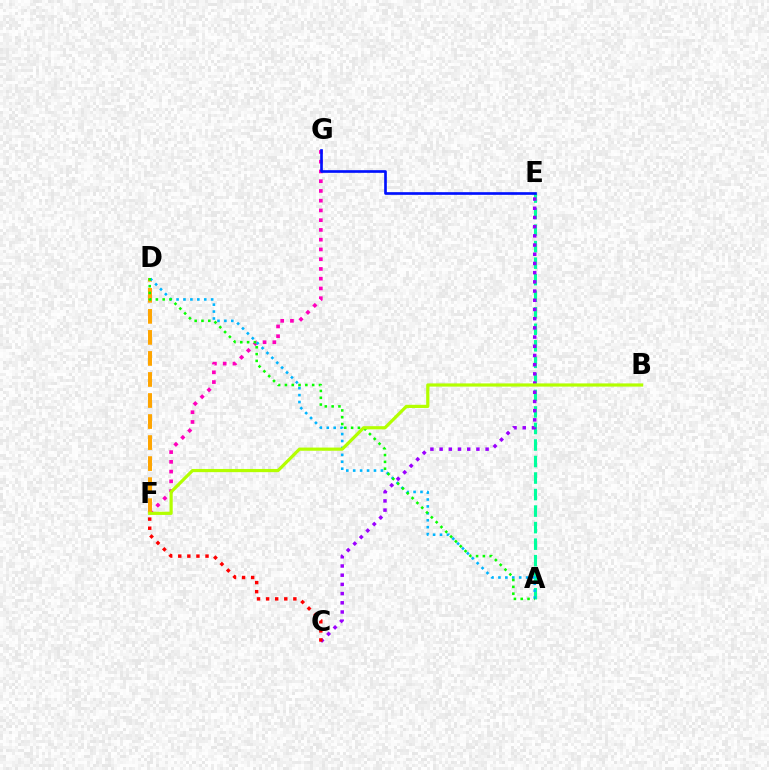{('F', 'G'): [{'color': '#ff00bd', 'line_style': 'dotted', 'thickness': 2.65}], ('D', 'F'): [{'color': '#ffa500', 'line_style': 'dashed', 'thickness': 2.86}], ('A', 'E'): [{'color': '#00ff9d', 'line_style': 'dashed', 'thickness': 2.25}], ('A', 'D'): [{'color': '#00b5ff', 'line_style': 'dotted', 'thickness': 1.88}, {'color': '#08ff00', 'line_style': 'dotted', 'thickness': 1.85}], ('C', 'E'): [{'color': '#9b00ff', 'line_style': 'dotted', 'thickness': 2.5}], ('C', 'F'): [{'color': '#ff0000', 'line_style': 'dotted', 'thickness': 2.47}], ('E', 'G'): [{'color': '#0010ff', 'line_style': 'solid', 'thickness': 1.92}], ('B', 'F'): [{'color': '#b3ff00', 'line_style': 'solid', 'thickness': 2.3}]}